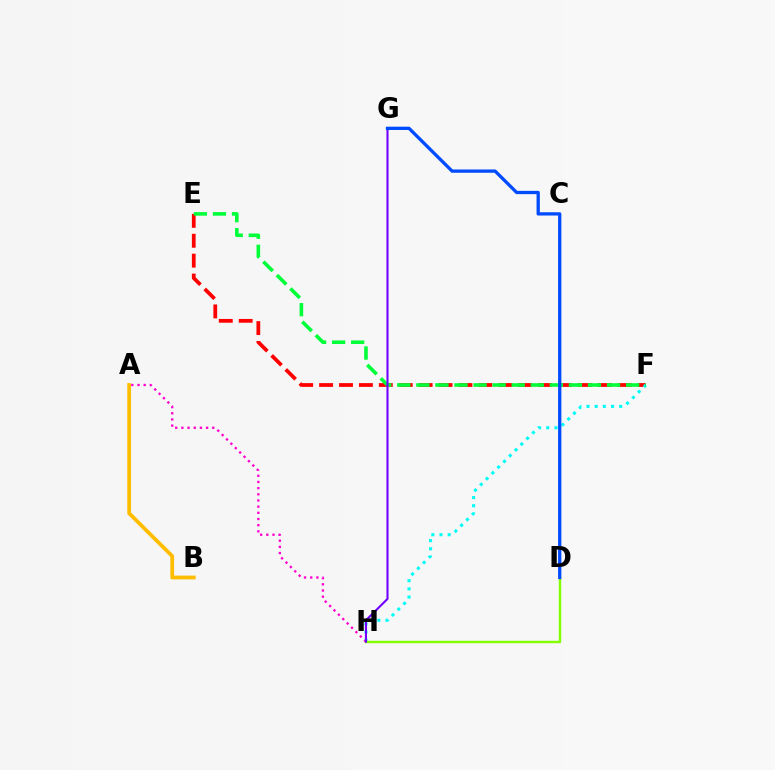{('A', 'B'): [{'color': '#ffbd00', 'line_style': 'solid', 'thickness': 2.73}], ('E', 'F'): [{'color': '#ff0000', 'line_style': 'dashed', 'thickness': 2.7}, {'color': '#00ff39', 'line_style': 'dashed', 'thickness': 2.59}], ('F', 'H'): [{'color': '#00fff6', 'line_style': 'dotted', 'thickness': 2.22}], ('A', 'H'): [{'color': '#ff00cf', 'line_style': 'dotted', 'thickness': 1.68}], ('D', 'H'): [{'color': '#84ff00', 'line_style': 'solid', 'thickness': 1.75}], ('G', 'H'): [{'color': '#7200ff', 'line_style': 'solid', 'thickness': 1.52}], ('D', 'G'): [{'color': '#004bff', 'line_style': 'solid', 'thickness': 2.37}]}